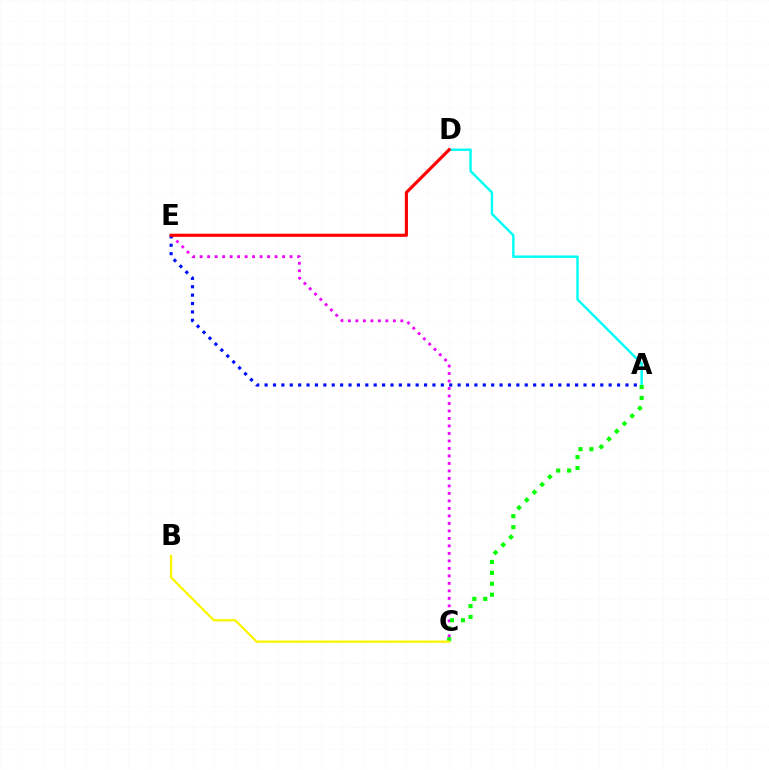{('A', 'D'): [{'color': '#00fff6', 'line_style': 'solid', 'thickness': 1.75}], ('C', 'E'): [{'color': '#ee00ff', 'line_style': 'dotted', 'thickness': 2.04}], ('A', 'C'): [{'color': '#08ff00', 'line_style': 'dotted', 'thickness': 2.97}], ('B', 'C'): [{'color': '#fcf500', 'line_style': 'solid', 'thickness': 1.63}], ('A', 'E'): [{'color': '#0010ff', 'line_style': 'dotted', 'thickness': 2.28}], ('D', 'E'): [{'color': '#ff0000', 'line_style': 'solid', 'thickness': 2.26}]}